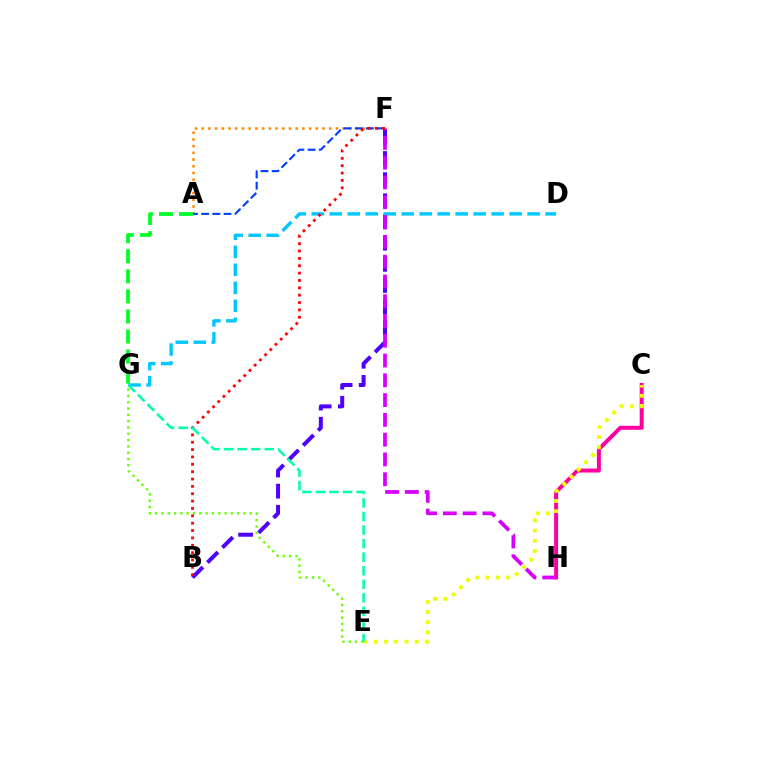{('B', 'F'): [{'color': '#4f00ff', 'line_style': 'dashed', 'thickness': 2.87}, {'color': '#ff0000', 'line_style': 'dotted', 'thickness': 2.0}], ('A', 'F'): [{'color': '#ff8800', 'line_style': 'dotted', 'thickness': 1.82}, {'color': '#003fff', 'line_style': 'dashed', 'thickness': 1.52}], ('C', 'H'): [{'color': '#ff00a0', 'line_style': 'solid', 'thickness': 2.86}], ('E', 'G'): [{'color': '#66ff00', 'line_style': 'dotted', 'thickness': 1.72}, {'color': '#00ffaf', 'line_style': 'dashed', 'thickness': 1.84}], ('D', 'G'): [{'color': '#00c7ff', 'line_style': 'dashed', 'thickness': 2.44}], ('F', 'H'): [{'color': '#d600ff', 'line_style': 'dashed', 'thickness': 2.69}], ('C', 'E'): [{'color': '#eeff00', 'line_style': 'dotted', 'thickness': 2.77}], ('A', 'G'): [{'color': '#00ff27', 'line_style': 'dashed', 'thickness': 2.72}]}